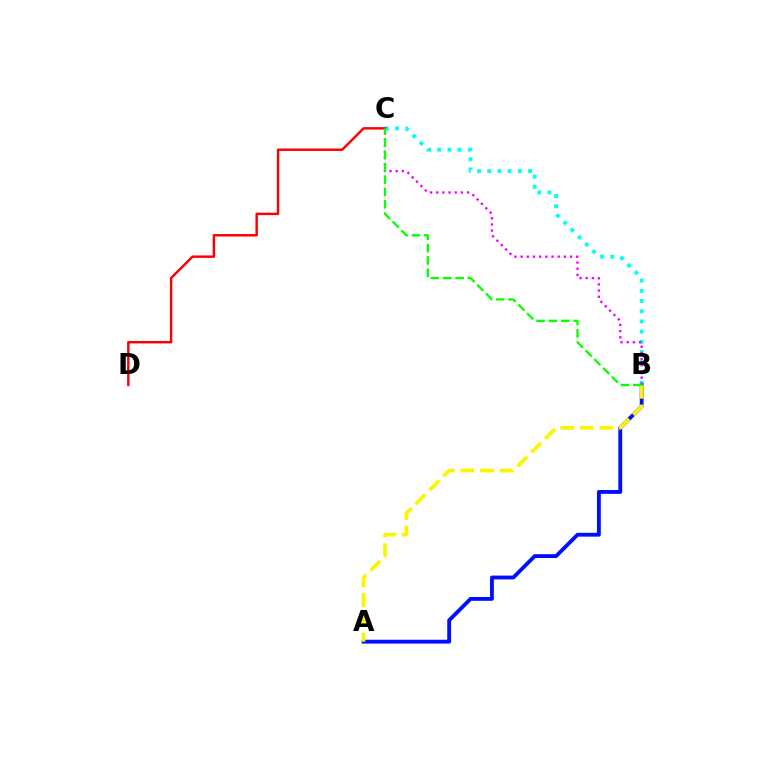{('A', 'B'): [{'color': '#0010ff', 'line_style': 'solid', 'thickness': 2.77}, {'color': '#fcf500', 'line_style': 'dashed', 'thickness': 2.66}], ('B', 'C'): [{'color': '#00fff6', 'line_style': 'dotted', 'thickness': 2.77}, {'color': '#ee00ff', 'line_style': 'dotted', 'thickness': 1.68}, {'color': '#08ff00', 'line_style': 'dashed', 'thickness': 1.68}], ('C', 'D'): [{'color': '#ff0000', 'line_style': 'solid', 'thickness': 1.76}]}